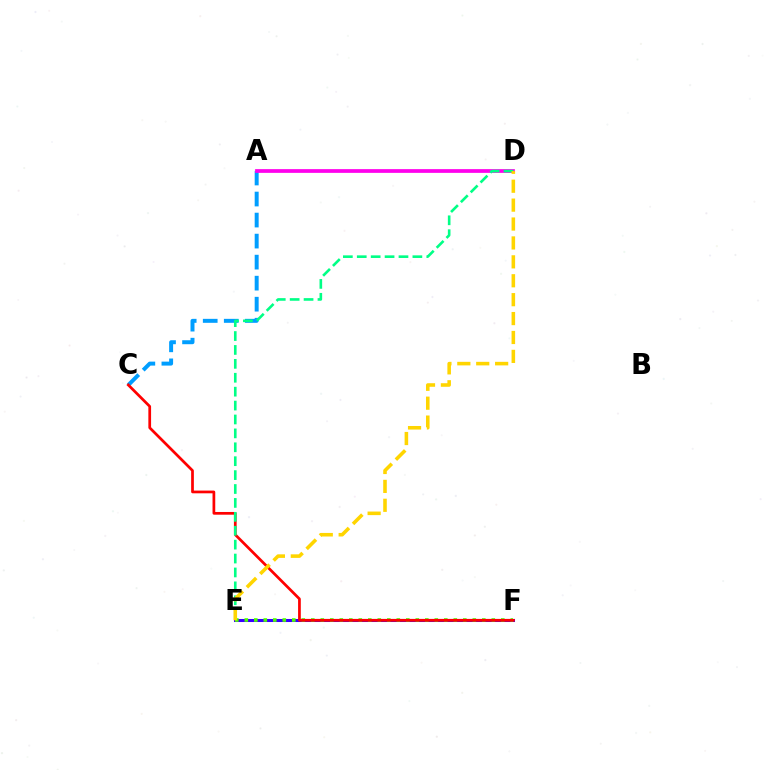{('E', 'F'): [{'color': '#3700ff', 'line_style': 'solid', 'thickness': 2.18}, {'color': '#4fff00', 'line_style': 'dotted', 'thickness': 2.58}], ('A', 'C'): [{'color': '#009eff', 'line_style': 'dashed', 'thickness': 2.86}], ('C', 'F'): [{'color': '#ff0000', 'line_style': 'solid', 'thickness': 1.96}], ('A', 'D'): [{'color': '#ff00ed', 'line_style': 'solid', 'thickness': 2.69}], ('D', 'E'): [{'color': '#00ff86', 'line_style': 'dashed', 'thickness': 1.89}, {'color': '#ffd500', 'line_style': 'dashed', 'thickness': 2.57}]}